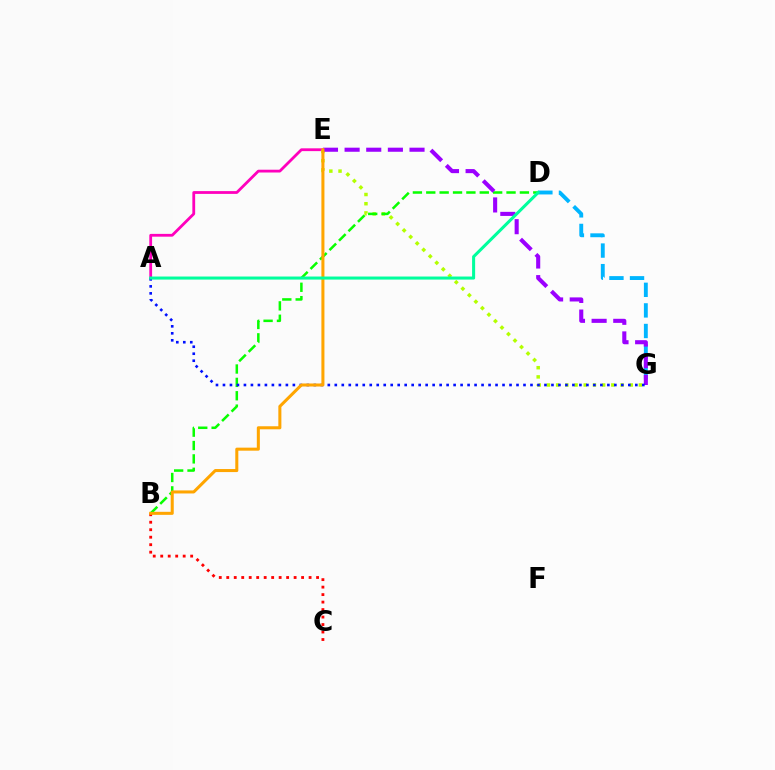{('D', 'G'): [{'color': '#00b5ff', 'line_style': 'dashed', 'thickness': 2.8}], ('B', 'C'): [{'color': '#ff0000', 'line_style': 'dotted', 'thickness': 2.03}], ('A', 'E'): [{'color': '#ff00bd', 'line_style': 'solid', 'thickness': 2.01}], ('E', 'G'): [{'color': '#b3ff00', 'line_style': 'dotted', 'thickness': 2.5}, {'color': '#9b00ff', 'line_style': 'dashed', 'thickness': 2.94}], ('B', 'D'): [{'color': '#08ff00', 'line_style': 'dashed', 'thickness': 1.82}], ('A', 'G'): [{'color': '#0010ff', 'line_style': 'dotted', 'thickness': 1.9}], ('B', 'E'): [{'color': '#ffa500', 'line_style': 'solid', 'thickness': 2.19}], ('A', 'D'): [{'color': '#00ff9d', 'line_style': 'solid', 'thickness': 2.19}]}